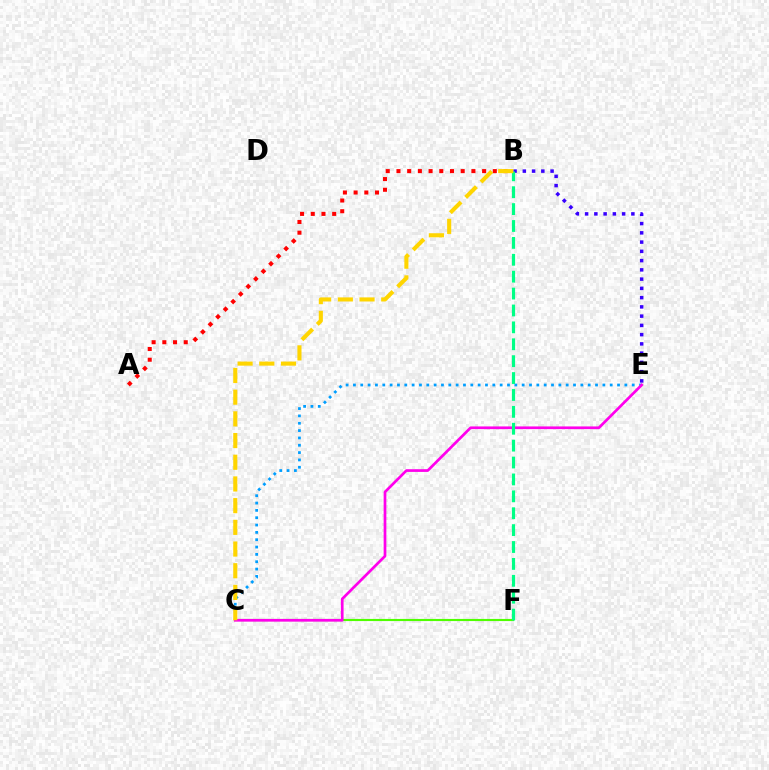{('C', 'F'): [{'color': '#4fff00', 'line_style': 'solid', 'thickness': 1.54}], ('A', 'B'): [{'color': '#ff0000', 'line_style': 'dotted', 'thickness': 2.91}], ('B', 'E'): [{'color': '#3700ff', 'line_style': 'dotted', 'thickness': 2.51}], ('C', 'E'): [{'color': '#009eff', 'line_style': 'dotted', 'thickness': 1.99}, {'color': '#ff00ed', 'line_style': 'solid', 'thickness': 1.95}], ('B', 'F'): [{'color': '#00ff86', 'line_style': 'dashed', 'thickness': 2.3}], ('B', 'C'): [{'color': '#ffd500', 'line_style': 'dashed', 'thickness': 2.95}]}